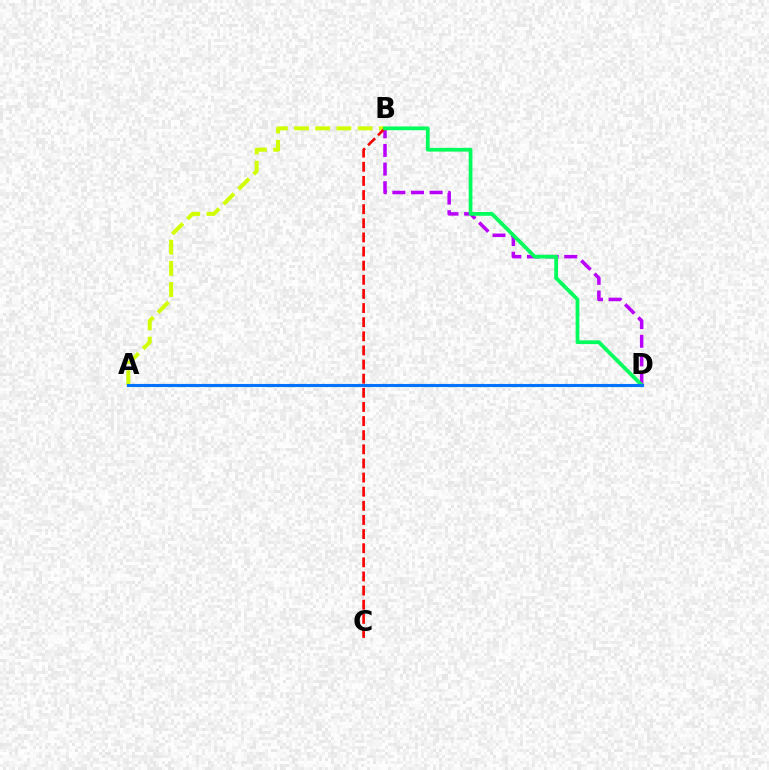{('B', 'D'): [{'color': '#b900ff', 'line_style': 'dashed', 'thickness': 2.53}, {'color': '#00ff5c', 'line_style': 'solid', 'thickness': 2.71}], ('A', 'B'): [{'color': '#d1ff00', 'line_style': 'dashed', 'thickness': 2.88}], ('B', 'C'): [{'color': '#ff0000', 'line_style': 'dashed', 'thickness': 1.92}], ('A', 'D'): [{'color': '#0074ff', 'line_style': 'solid', 'thickness': 2.25}]}